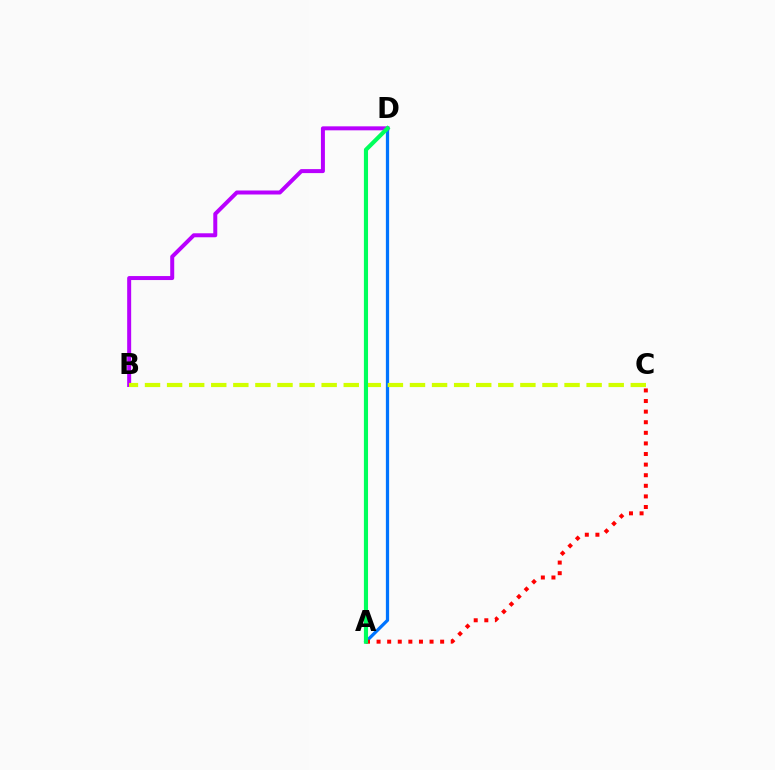{('B', 'D'): [{'color': '#b900ff', 'line_style': 'solid', 'thickness': 2.87}], ('A', 'D'): [{'color': '#0074ff', 'line_style': 'solid', 'thickness': 2.34}, {'color': '#00ff5c', 'line_style': 'solid', 'thickness': 2.97}], ('A', 'C'): [{'color': '#ff0000', 'line_style': 'dotted', 'thickness': 2.88}], ('B', 'C'): [{'color': '#d1ff00', 'line_style': 'dashed', 'thickness': 3.0}]}